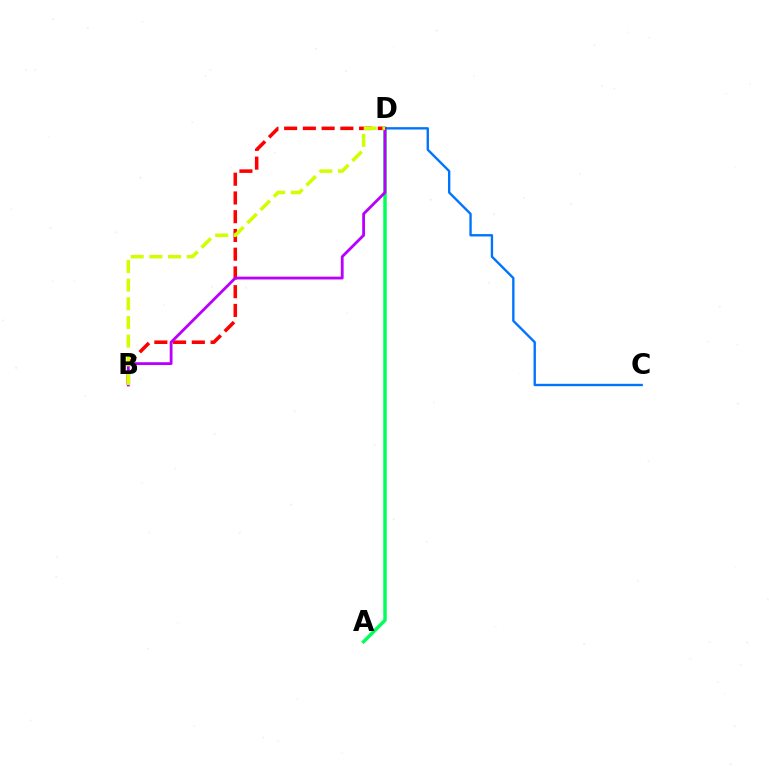{('A', 'D'): [{'color': '#00ff5c', 'line_style': 'solid', 'thickness': 2.49}], ('B', 'D'): [{'color': '#ff0000', 'line_style': 'dashed', 'thickness': 2.55}, {'color': '#b900ff', 'line_style': 'solid', 'thickness': 2.03}, {'color': '#d1ff00', 'line_style': 'dashed', 'thickness': 2.54}], ('C', 'D'): [{'color': '#0074ff', 'line_style': 'solid', 'thickness': 1.7}]}